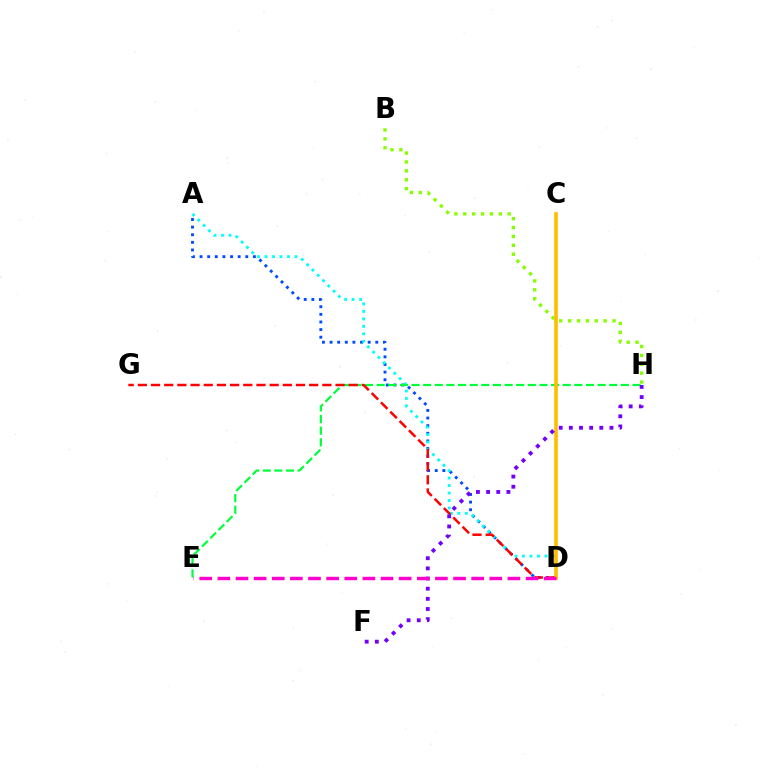{('A', 'D'): [{'color': '#004bff', 'line_style': 'dotted', 'thickness': 2.07}, {'color': '#00fff6', 'line_style': 'dotted', 'thickness': 2.03}], ('B', 'H'): [{'color': '#84ff00', 'line_style': 'dotted', 'thickness': 2.42}], ('E', 'H'): [{'color': '#00ff39', 'line_style': 'dashed', 'thickness': 1.58}], ('D', 'G'): [{'color': '#ff0000', 'line_style': 'dashed', 'thickness': 1.79}], ('C', 'D'): [{'color': '#ffbd00', 'line_style': 'solid', 'thickness': 2.62}], ('F', 'H'): [{'color': '#7200ff', 'line_style': 'dotted', 'thickness': 2.76}], ('D', 'E'): [{'color': '#ff00cf', 'line_style': 'dashed', 'thickness': 2.46}]}